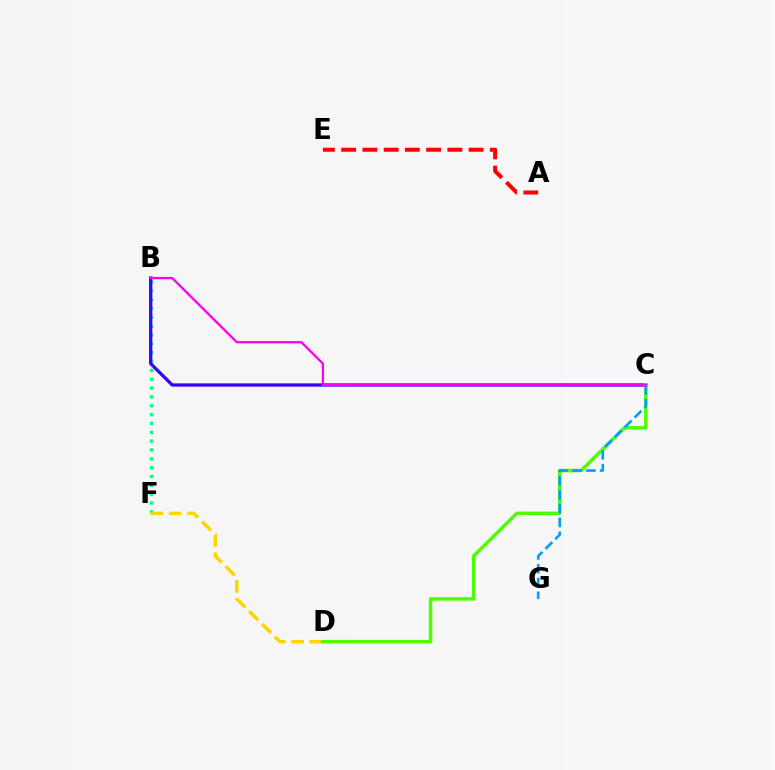{('A', 'E'): [{'color': '#ff0000', 'line_style': 'dashed', 'thickness': 2.88}], ('B', 'F'): [{'color': '#00ff86', 'line_style': 'dotted', 'thickness': 2.4}], ('B', 'C'): [{'color': '#3700ff', 'line_style': 'solid', 'thickness': 2.35}, {'color': '#ff00ed', 'line_style': 'solid', 'thickness': 1.65}], ('D', 'F'): [{'color': '#ffd500', 'line_style': 'dashed', 'thickness': 2.47}], ('C', 'D'): [{'color': '#4fff00', 'line_style': 'solid', 'thickness': 2.53}], ('C', 'G'): [{'color': '#009eff', 'line_style': 'dashed', 'thickness': 1.88}]}